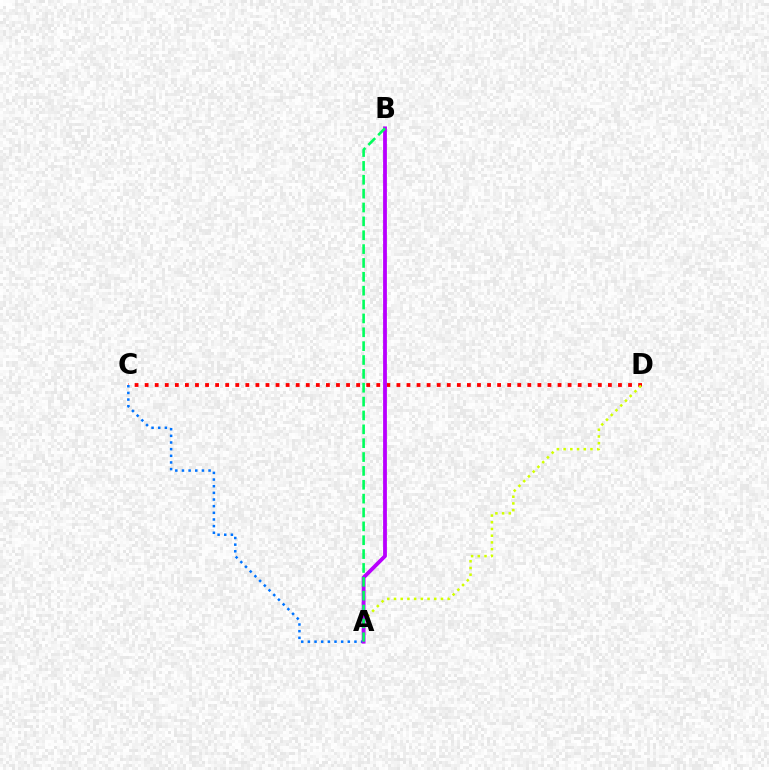{('C', 'D'): [{'color': '#ff0000', 'line_style': 'dotted', 'thickness': 2.74}], ('A', 'D'): [{'color': '#d1ff00', 'line_style': 'dotted', 'thickness': 1.82}], ('A', 'C'): [{'color': '#0074ff', 'line_style': 'dotted', 'thickness': 1.81}], ('A', 'B'): [{'color': '#b900ff', 'line_style': 'solid', 'thickness': 2.75}, {'color': '#00ff5c', 'line_style': 'dashed', 'thickness': 1.88}]}